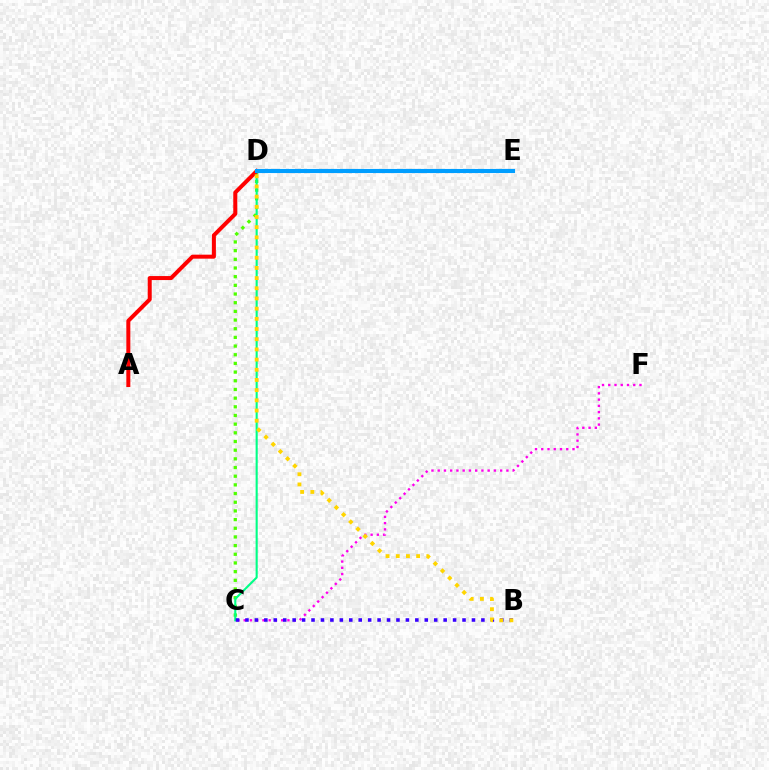{('C', 'D'): [{'color': '#4fff00', 'line_style': 'dotted', 'thickness': 2.36}, {'color': '#00ff86', 'line_style': 'solid', 'thickness': 1.52}], ('A', 'D'): [{'color': '#ff0000', 'line_style': 'solid', 'thickness': 2.88}], ('C', 'F'): [{'color': '#ff00ed', 'line_style': 'dotted', 'thickness': 1.7}], ('D', 'E'): [{'color': '#009eff', 'line_style': 'solid', 'thickness': 2.95}], ('B', 'C'): [{'color': '#3700ff', 'line_style': 'dotted', 'thickness': 2.56}], ('B', 'D'): [{'color': '#ffd500', 'line_style': 'dotted', 'thickness': 2.77}]}